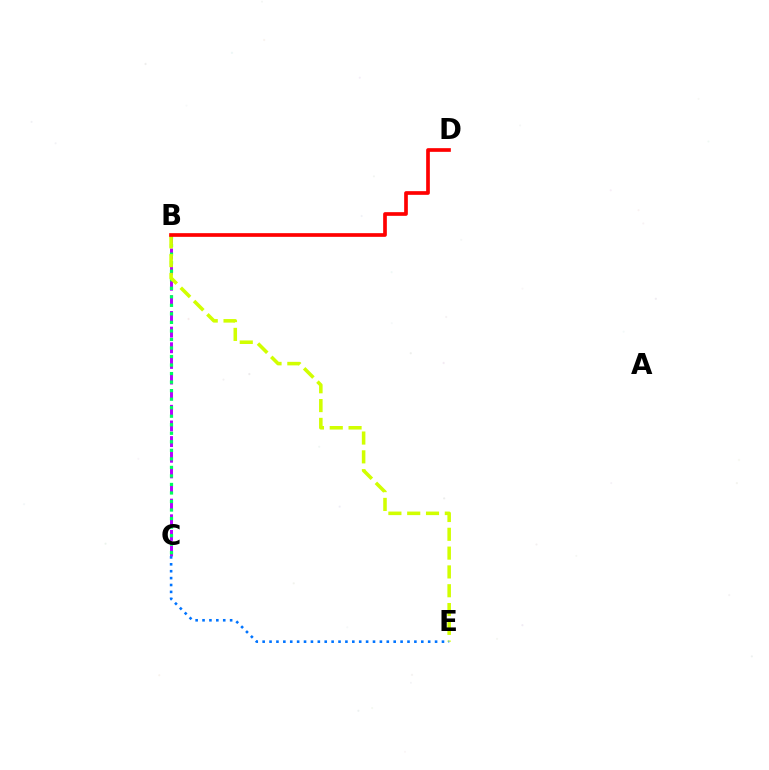{('B', 'C'): [{'color': '#b900ff', 'line_style': 'dashed', 'thickness': 2.12}, {'color': '#00ff5c', 'line_style': 'dotted', 'thickness': 2.32}], ('B', 'E'): [{'color': '#d1ff00', 'line_style': 'dashed', 'thickness': 2.56}], ('C', 'E'): [{'color': '#0074ff', 'line_style': 'dotted', 'thickness': 1.87}], ('B', 'D'): [{'color': '#ff0000', 'line_style': 'solid', 'thickness': 2.65}]}